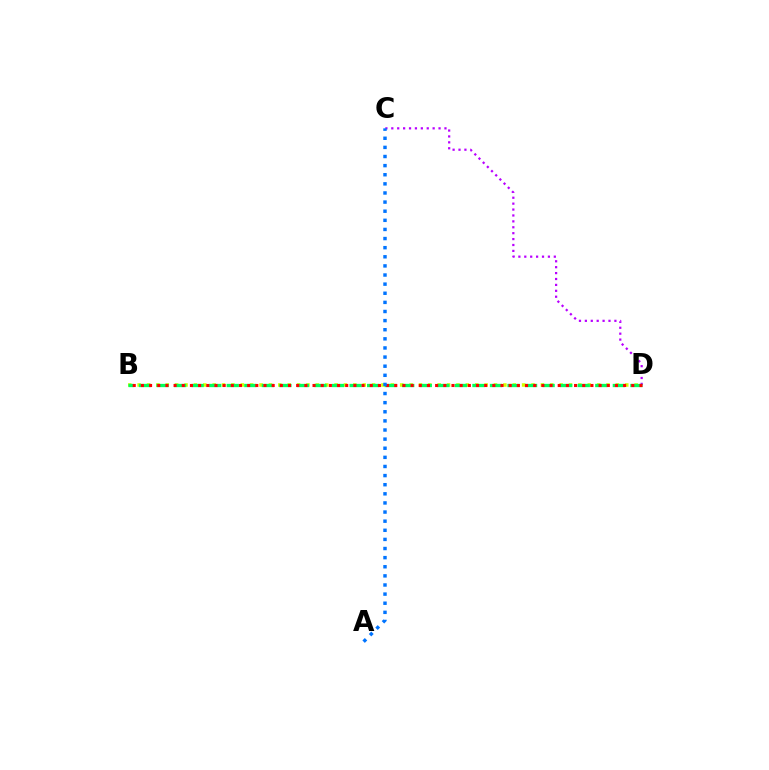{('B', 'D'): [{'color': '#d1ff00', 'line_style': 'dotted', 'thickness': 2.55}, {'color': '#00ff5c', 'line_style': 'dashed', 'thickness': 2.38}, {'color': '#ff0000', 'line_style': 'dotted', 'thickness': 2.22}], ('C', 'D'): [{'color': '#b900ff', 'line_style': 'dotted', 'thickness': 1.6}], ('A', 'C'): [{'color': '#0074ff', 'line_style': 'dotted', 'thickness': 2.48}]}